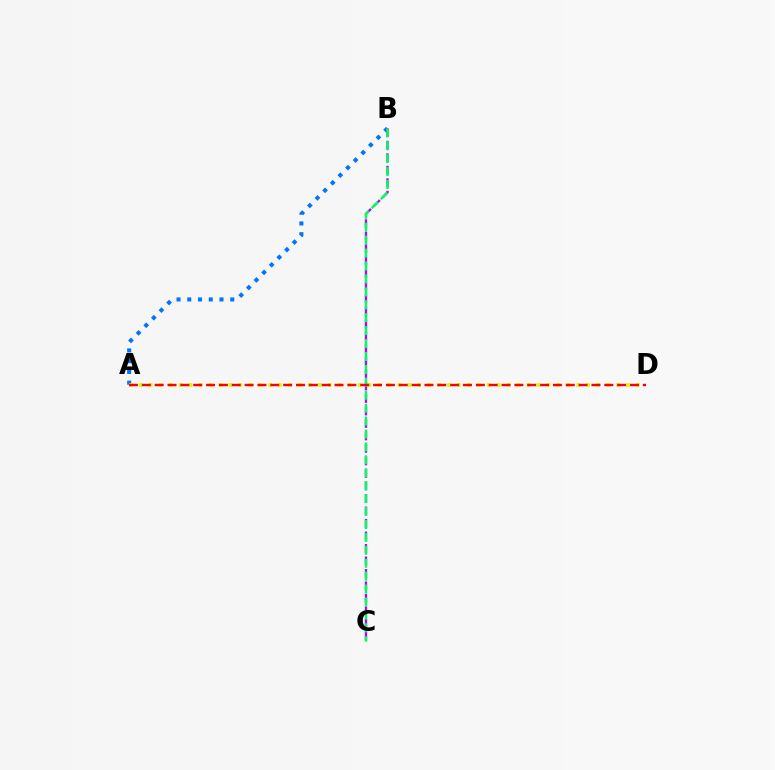{('A', 'B'): [{'color': '#0074ff', 'line_style': 'dotted', 'thickness': 2.92}], ('A', 'D'): [{'color': '#d1ff00', 'line_style': 'dotted', 'thickness': 2.7}, {'color': '#ff0000', 'line_style': 'dashed', 'thickness': 1.75}], ('B', 'C'): [{'color': '#b900ff', 'line_style': 'dashed', 'thickness': 1.7}, {'color': '#00ff5c', 'line_style': 'dashed', 'thickness': 1.76}]}